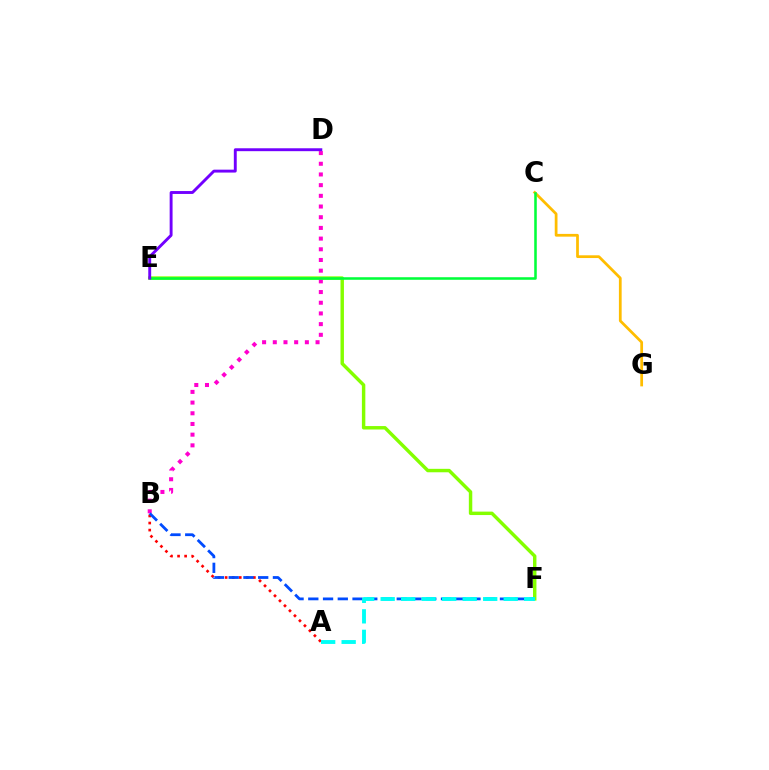{('E', 'F'): [{'color': '#84ff00', 'line_style': 'solid', 'thickness': 2.48}], ('C', 'G'): [{'color': '#ffbd00', 'line_style': 'solid', 'thickness': 1.98}], ('A', 'B'): [{'color': '#ff0000', 'line_style': 'dotted', 'thickness': 1.92}], ('B', 'D'): [{'color': '#ff00cf', 'line_style': 'dotted', 'thickness': 2.9}], ('C', 'E'): [{'color': '#00ff39', 'line_style': 'solid', 'thickness': 1.83}], ('D', 'E'): [{'color': '#7200ff', 'line_style': 'solid', 'thickness': 2.09}], ('B', 'F'): [{'color': '#004bff', 'line_style': 'dashed', 'thickness': 2.0}], ('A', 'F'): [{'color': '#00fff6', 'line_style': 'dashed', 'thickness': 2.79}]}